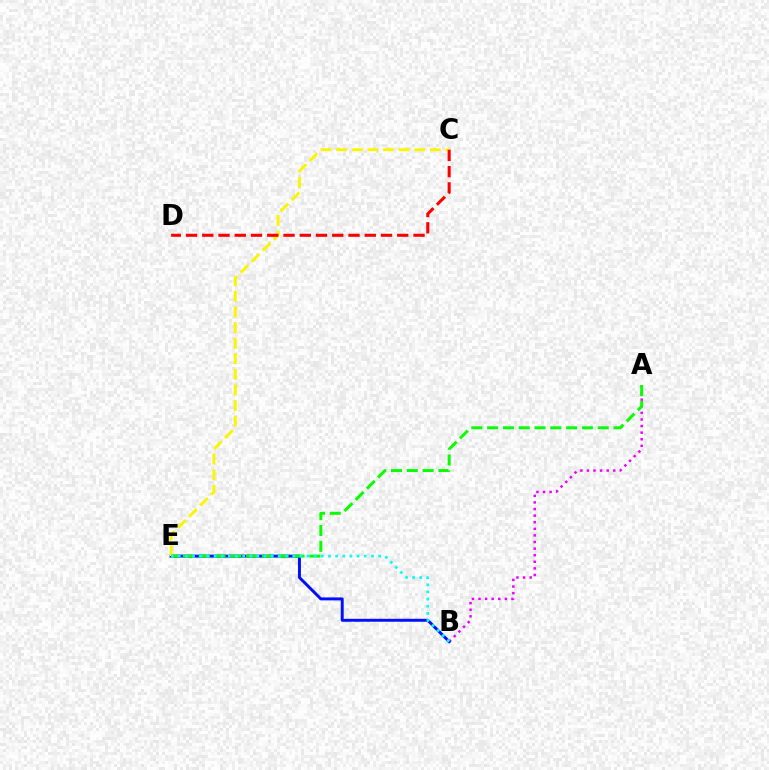{('A', 'B'): [{'color': '#ee00ff', 'line_style': 'dotted', 'thickness': 1.79}], ('B', 'E'): [{'color': '#0010ff', 'line_style': 'solid', 'thickness': 2.13}, {'color': '#00fff6', 'line_style': 'dotted', 'thickness': 1.94}], ('C', 'E'): [{'color': '#fcf500', 'line_style': 'dashed', 'thickness': 2.12}], ('A', 'E'): [{'color': '#08ff00', 'line_style': 'dashed', 'thickness': 2.15}], ('C', 'D'): [{'color': '#ff0000', 'line_style': 'dashed', 'thickness': 2.21}]}